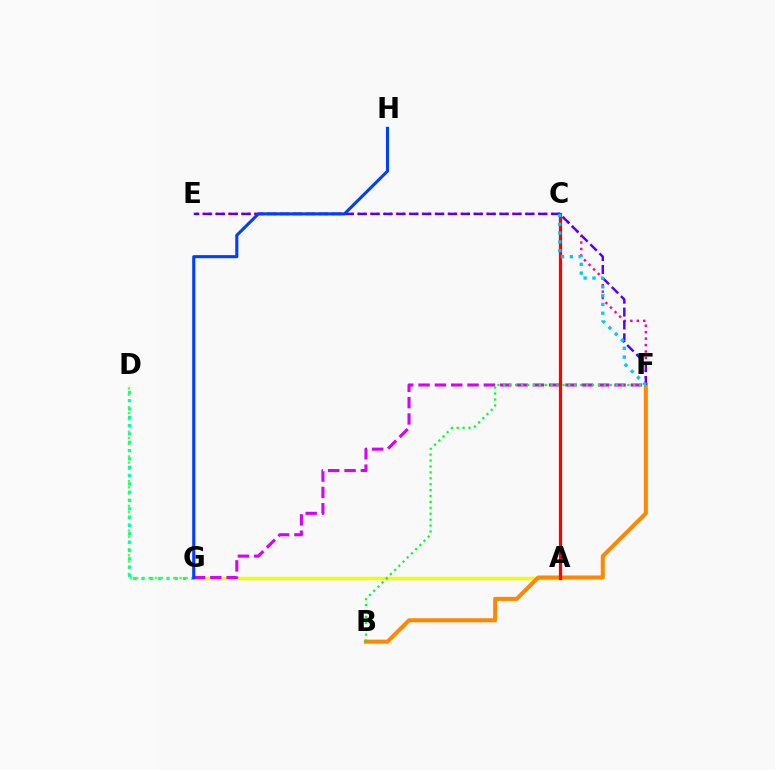{('A', 'G'): [{'color': '#eeff00', 'line_style': 'solid', 'thickness': 2.49}], ('D', 'G'): [{'color': '#66ff00', 'line_style': 'dotted', 'thickness': 1.68}, {'color': '#00ffaf', 'line_style': 'dotted', 'thickness': 2.26}], ('F', 'G'): [{'color': '#d600ff', 'line_style': 'dashed', 'thickness': 2.22}], ('E', 'F'): [{'color': '#ff00a0', 'line_style': 'dotted', 'thickness': 1.75}, {'color': '#4f00ff', 'line_style': 'dashed', 'thickness': 1.75}], ('B', 'F'): [{'color': '#ff8800', 'line_style': 'solid', 'thickness': 2.91}, {'color': '#00ff27', 'line_style': 'dotted', 'thickness': 1.61}], ('A', 'C'): [{'color': '#ff0000', 'line_style': 'solid', 'thickness': 2.33}], ('C', 'F'): [{'color': '#00c7ff', 'line_style': 'dotted', 'thickness': 2.39}], ('G', 'H'): [{'color': '#003fff', 'line_style': 'solid', 'thickness': 2.23}]}